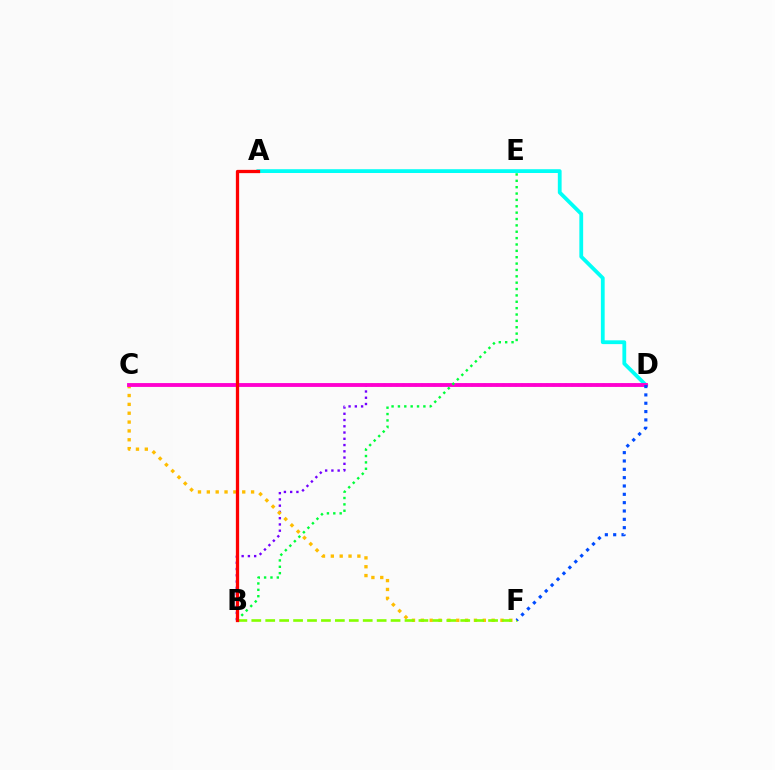{('A', 'D'): [{'color': '#00fff6', 'line_style': 'solid', 'thickness': 2.73}], ('B', 'D'): [{'color': '#7200ff', 'line_style': 'dotted', 'thickness': 1.7}], ('C', 'F'): [{'color': '#ffbd00', 'line_style': 'dotted', 'thickness': 2.4}], ('C', 'D'): [{'color': '#ff00cf', 'line_style': 'solid', 'thickness': 2.77}], ('B', 'E'): [{'color': '#00ff39', 'line_style': 'dotted', 'thickness': 1.73}], ('B', 'F'): [{'color': '#84ff00', 'line_style': 'dashed', 'thickness': 1.89}], ('A', 'B'): [{'color': '#ff0000', 'line_style': 'solid', 'thickness': 2.36}], ('D', 'F'): [{'color': '#004bff', 'line_style': 'dotted', 'thickness': 2.26}]}